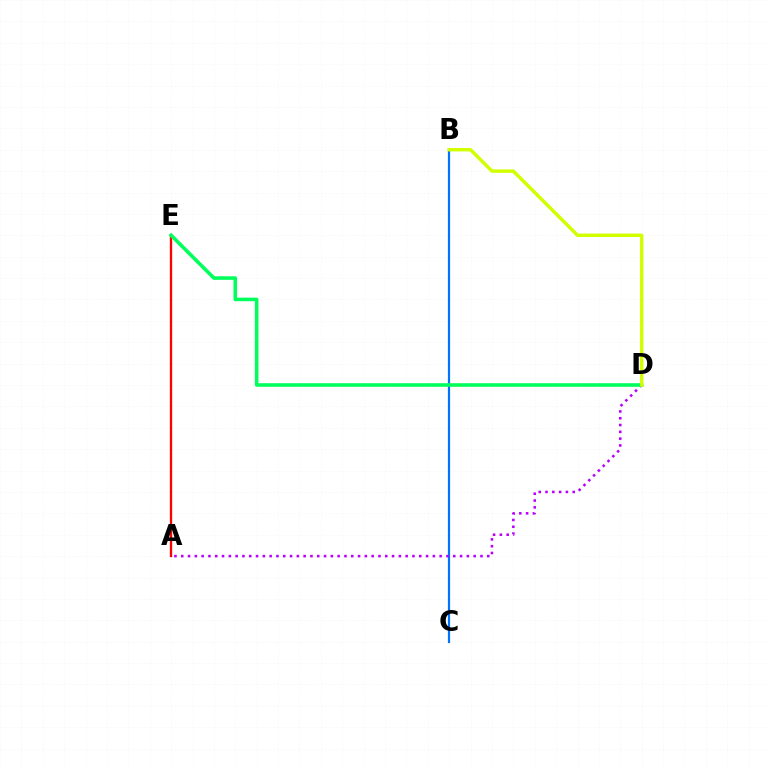{('B', 'C'): [{'color': '#0074ff', 'line_style': 'solid', 'thickness': 1.59}], ('A', 'D'): [{'color': '#b900ff', 'line_style': 'dotted', 'thickness': 1.85}], ('A', 'E'): [{'color': '#ff0000', 'line_style': 'solid', 'thickness': 1.67}], ('D', 'E'): [{'color': '#00ff5c', 'line_style': 'solid', 'thickness': 2.58}], ('B', 'D'): [{'color': '#d1ff00', 'line_style': 'solid', 'thickness': 2.48}]}